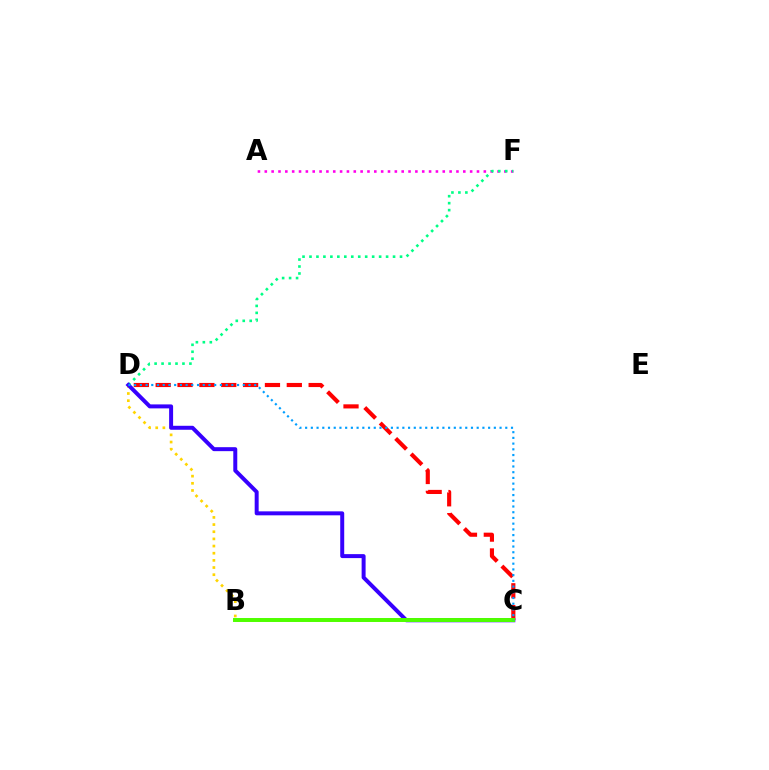{('C', 'D'): [{'color': '#ffd500', 'line_style': 'dotted', 'thickness': 1.95}, {'color': '#ff0000', 'line_style': 'dashed', 'thickness': 2.97}, {'color': '#3700ff', 'line_style': 'solid', 'thickness': 2.86}, {'color': '#009eff', 'line_style': 'dotted', 'thickness': 1.55}], ('A', 'F'): [{'color': '#ff00ed', 'line_style': 'dotted', 'thickness': 1.86}], ('D', 'F'): [{'color': '#00ff86', 'line_style': 'dotted', 'thickness': 1.89}], ('B', 'C'): [{'color': '#4fff00', 'line_style': 'solid', 'thickness': 2.85}]}